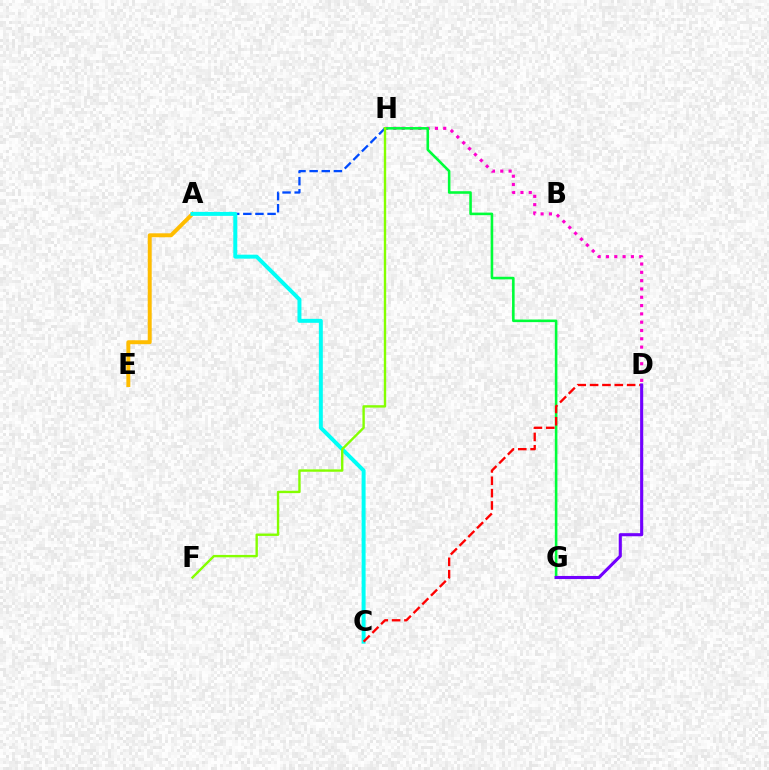{('A', 'H'): [{'color': '#004bff', 'line_style': 'dashed', 'thickness': 1.65}], ('D', 'H'): [{'color': '#ff00cf', 'line_style': 'dotted', 'thickness': 2.26}], ('A', 'E'): [{'color': '#ffbd00', 'line_style': 'solid', 'thickness': 2.84}], ('A', 'C'): [{'color': '#00fff6', 'line_style': 'solid', 'thickness': 2.85}], ('G', 'H'): [{'color': '#00ff39', 'line_style': 'solid', 'thickness': 1.86}], ('C', 'D'): [{'color': '#ff0000', 'line_style': 'dashed', 'thickness': 1.68}], ('F', 'H'): [{'color': '#84ff00', 'line_style': 'solid', 'thickness': 1.71}], ('D', 'G'): [{'color': '#7200ff', 'line_style': 'solid', 'thickness': 2.23}]}